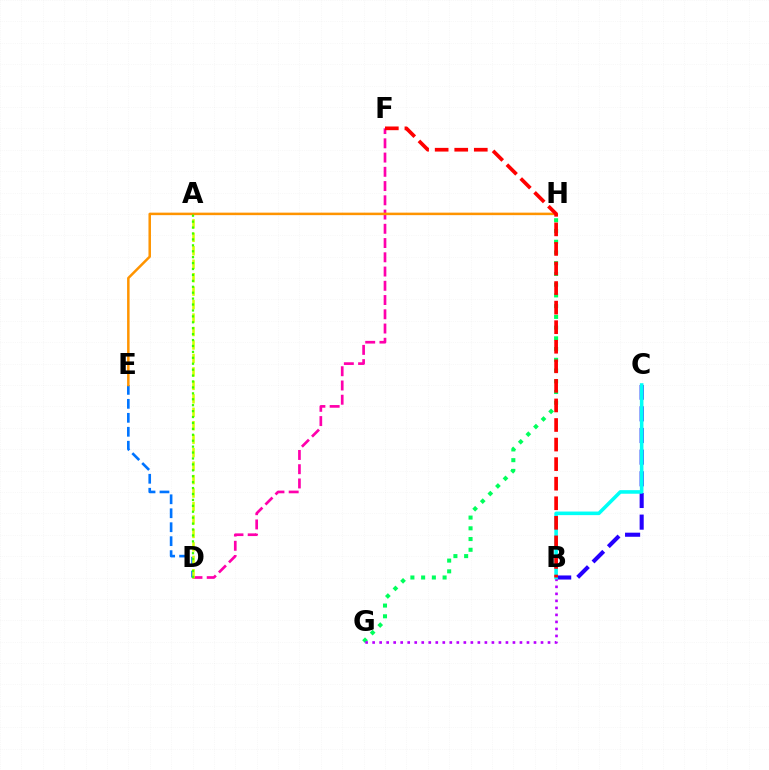{('G', 'H'): [{'color': '#00ff5c', 'line_style': 'dotted', 'thickness': 2.92}], ('D', 'F'): [{'color': '#ff00ac', 'line_style': 'dashed', 'thickness': 1.94}], ('B', 'C'): [{'color': '#2500ff', 'line_style': 'dashed', 'thickness': 2.94}, {'color': '#00fff6', 'line_style': 'solid', 'thickness': 2.58}], ('B', 'G'): [{'color': '#b900ff', 'line_style': 'dotted', 'thickness': 1.91}], ('D', 'E'): [{'color': '#0074ff', 'line_style': 'dashed', 'thickness': 1.9}], ('A', 'D'): [{'color': '#d1ff00', 'line_style': 'dashed', 'thickness': 1.83}, {'color': '#3dff00', 'line_style': 'dotted', 'thickness': 1.61}], ('E', 'H'): [{'color': '#ff9400', 'line_style': 'solid', 'thickness': 1.8}], ('B', 'F'): [{'color': '#ff0000', 'line_style': 'dashed', 'thickness': 2.66}]}